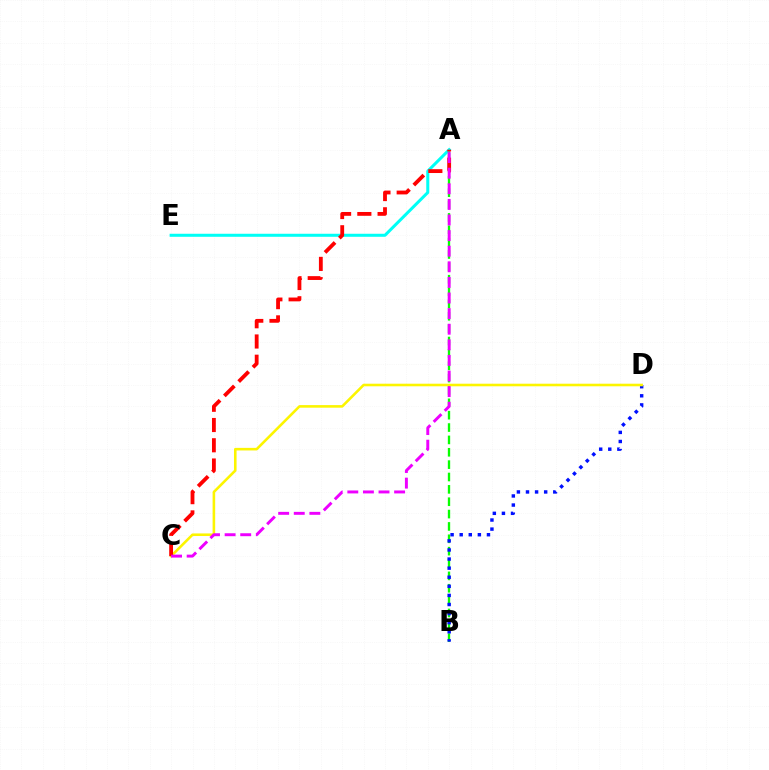{('A', 'B'): [{'color': '#08ff00', 'line_style': 'dashed', 'thickness': 1.68}], ('B', 'D'): [{'color': '#0010ff', 'line_style': 'dotted', 'thickness': 2.47}], ('C', 'D'): [{'color': '#fcf500', 'line_style': 'solid', 'thickness': 1.86}], ('A', 'E'): [{'color': '#00fff6', 'line_style': 'solid', 'thickness': 2.18}], ('A', 'C'): [{'color': '#ff0000', 'line_style': 'dashed', 'thickness': 2.75}, {'color': '#ee00ff', 'line_style': 'dashed', 'thickness': 2.12}]}